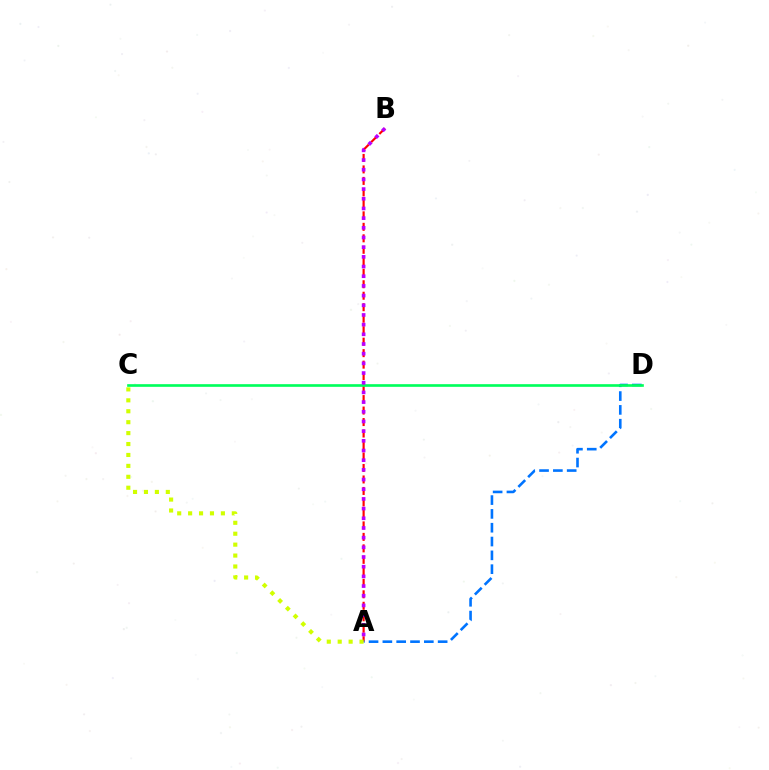{('A', 'B'): [{'color': '#ff0000', 'line_style': 'dashed', 'thickness': 1.56}, {'color': '#b900ff', 'line_style': 'dotted', 'thickness': 2.63}], ('A', 'D'): [{'color': '#0074ff', 'line_style': 'dashed', 'thickness': 1.88}], ('C', 'D'): [{'color': '#00ff5c', 'line_style': 'solid', 'thickness': 1.91}], ('A', 'C'): [{'color': '#d1ff00', 'line_style': 'dotted', 'thickness': 2.97}]}